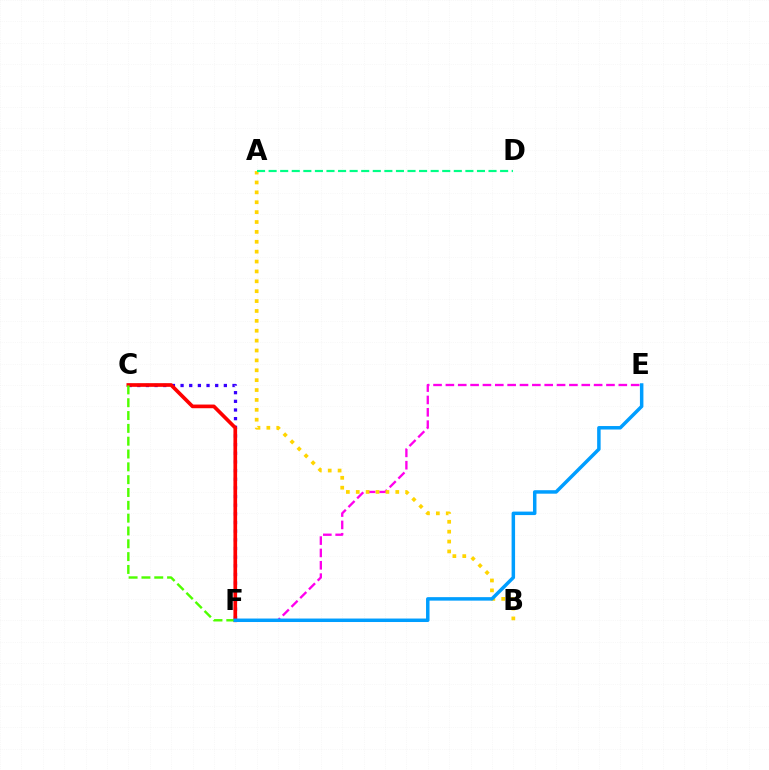{('E', 'F'): [{'color': '#ff00ed', 'line_style': 'dashed', 'thickness': 1.68}, {'color': '#009eff', 'line_style': 'solid', 'thickness': 2.51}], ('C', 'F'): [{'color': '#3700ff', 'line_style': 'dotted', 'thickness': 2.35}, {'color': '#ff0000', 'line_style': 'solid', 'thickness': 2.65}, {'color': '#4fff00', 'line_style': 'dashed', 'thickness': 1.74}], ('A', 'B'): [{'color': '#ffd500', 'line_style': 'dotted', 'thickness': 2.69}], ('A', 'D'): [{'color': '#00ff86', 'line_style': 'dashed', 'thickness': 1.57}]}